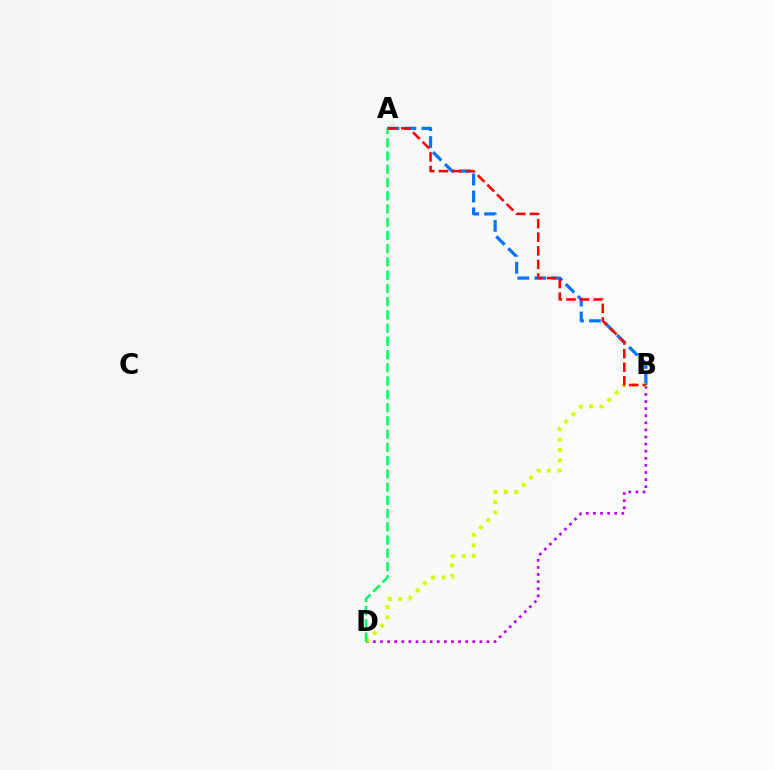{('B', 'D'): [{'color': '#b900ff', 'line_style': 'dotted', 'thickness': 1.93}, {'color': '#d1ff00', 'line_style': 'dotted', 'thickness': 2.83}], ('A', 'B'): [{'color': '#0074ff', 'line_style': 'dashed', 'thickness': 2.3}, {'color': '#ff0000', 'line_style': 'dashed', 'thickness': 1.84}], ('A', 'D'): [{'color': '#00ff5c', 'line_style': 'dashed', 'thickness': 1.8}]}